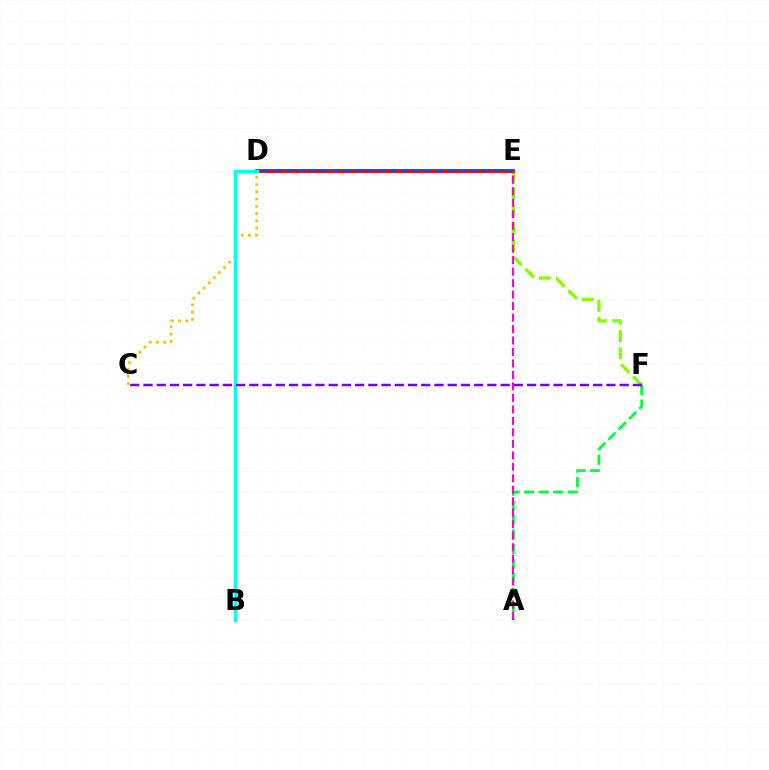{('E', 'F'): [{'color': '#84ff00', 'line_style': 'dashed', 'thickness': 2.35}], ('C', 'D'): [{'color': '#ffbd00', 'line_style': 'dotted', 'thickness': 1.97}], ('D', 'E'): [{'color': '#ff0000', 'line_style': 'solid', 'thickness': 2.79}, {'color': '#004bff', 'line_style': 'dashed', 'thickness': 1.57}], ('A', 'F'): [{'color': '#00ff39', 'line_style': 'dashed', 'thickness': 1.98}], ('A', 'E'): [{'color': '#ff00cf', 'line_style': 'dashed', 'thickness': 1.56}], ('B', 'D'): [{'color': '#00fff6', 'line_style': 'solid', 'thickness': 2.42}], ('C', 'F'): [{'color': '#7200ff', 'line_style': 'dashed', 'thickness': 1.8}]}